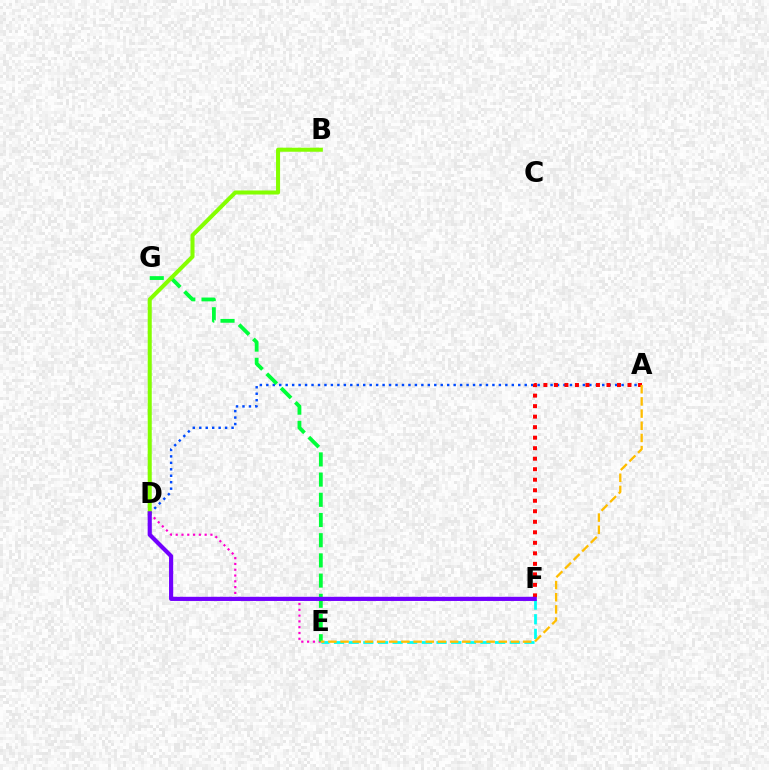{('D', 'E'): [{'color': '#ff00cf', 'line_style': 'dotted', 'thickness': 1.57}], ('E', 'F'): [{'color': '#00fff6', 'line_style': 'dashed', 'thickness': 1.99}], ('A', 'D'): [{'color': '#004bff', 'line_style': 'dotted', 'thickness': 1.76}], ('A', 'F'): [{'color': '#ff0000', 'line_style': 'dotted', 'thickness': 2.86}], ('E', 'G'): [{'color': '#00ff39', 'line_style': 'dashed', 'thickness': 2.74}], ('A', 'E'): [{'color': '#ffbd00', 'line_style': 'dashed', 'thickness': 1.65}], ('B', 'D'): [{'color': '#84ff00', 'line_style': 'solid', 'thickness': 2.91}], ('D', 'F'): [{'color': '#7200ff', 'line_style': 'solid', 'thickness': 3.0}]}